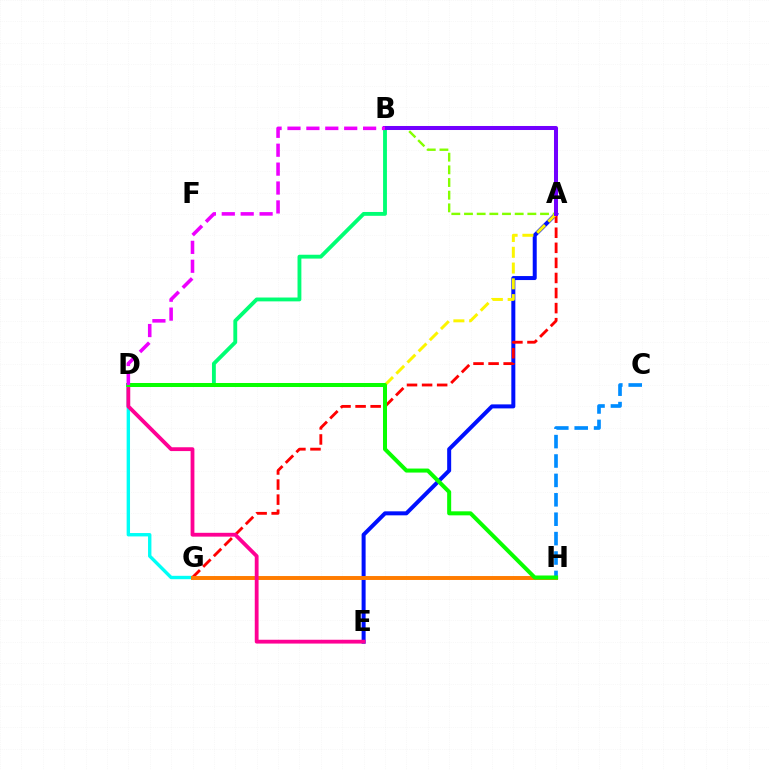{('A', 'E'): [{'color': '#0010ff', 'line_style': 'solid', 'thickness': 2.88}], ('D', 'G'): [{'color': '#00fff6', 'line_style': 'solid', 'thickness': 2.43}], ('A', 'G'): [{'color': '#ff0000', 'line_style': 'dashed', 'thickness': 2.05}], ('A', 'B'): [{'color': '#84ff00', 'line_style': 'dashed', 'thickness': 1.72}, {'color': '#7200ff', 'line_style': 'solid', 'thickness': 2.9}], ('C', 'H'): [{'color': '#008cff', 'line_style': 'dashed', 'thickness': 2.64}], ('G', 'H'): [{'color': '#ff7c00', 'line_style': 'solid', 'thickness': 2.83}], ('D', 'E'): [{'color': '#ff0094', 'line_style': 'solid', 'thickness': 2.75}], ('A', 'D'): [{'color': '#fcf500', 'line_style': 'dashed', 'thickness': 2.14}], ('B', 'D'): [{'color': '#00ff74', 'line_style': 'solid', 'thickness': 2.77}, {'color': '#ee00ff', 'line_style': 'dashed', 'thickness': 2.57}], ('D', 'H'): [{'color': '#08ff00', 'line_style': 'solid', 'thickness': 2.89}]}